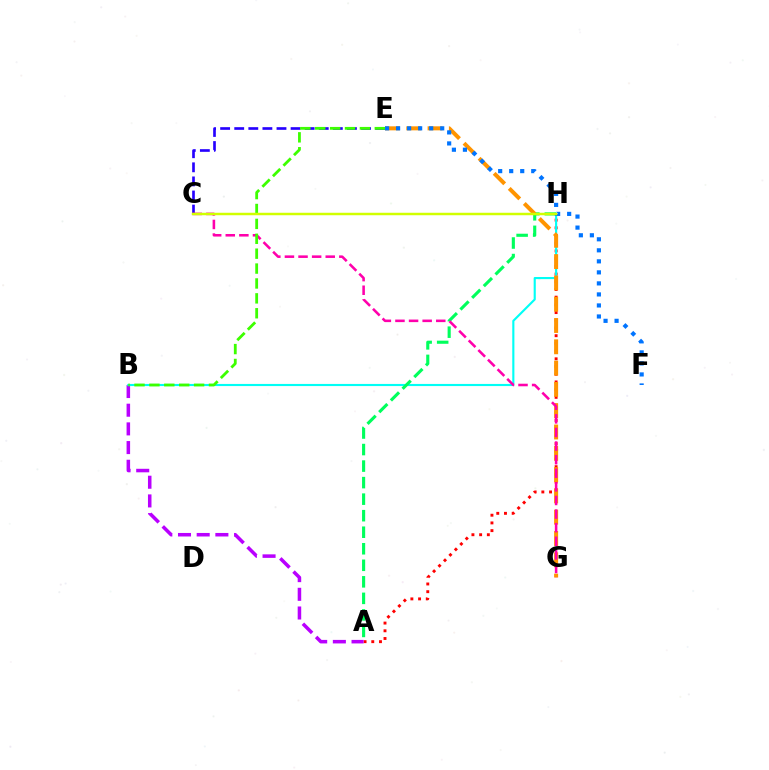{('A', 'H'): [{'color': '#ff0000', 'line_style': 'dotted', 'thickness': 2.09}, {'color': '#00ff5c', 'line_style': 'dashed', 'thickness': 2.25}], ('A', 'B'): [{'color': '#b900ff', 'line_style': 'dashed', 'thickness': 2.54}], ('B', 'H'): [{'color': '#00fff6', 'line_style': 'solid', 'thickness': 1.53}], ('C', 'E'): [{'color': '#2500ff', 'line_style': 'dashed', 'thickness': 1.91}], ('E', 'G'): [{'color': '#ff9400', 'line_style': 'dashed', 'thickness': 2.89}], ('E', 'F'): [{'color': '#0074ff', 'line_style': 'dotted', 'thickness': 3.0}], ('C', 'G'): [{'color': '#ff00ac', 'line_style': 'dashed', 'thickness': 1.85}], ('B', 'E'): [{'color': '#3dff00', 'line_style': 'dashed', 'thickness': 2.02}], ('C', 'H'): [{'color': '#d1ff00', 'line_style': 'solid', 'thickness': 1.79}]}